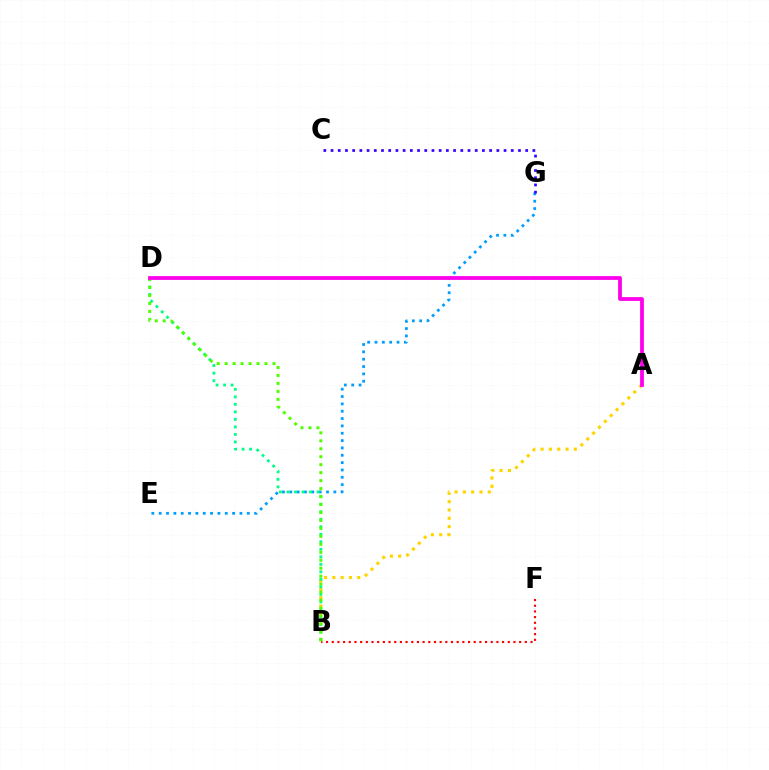{('A', 'B'): [{'color': '#ffd500', 'line_style': 'dotted', 'thickness': 2.26}], ('E', 'G'): [{'color': '#009eff', 'line_style': 'dotted', 'thickness': 1.99}], ('B', 'D'): [{'color': '#00ff86', 'line_style': 'dotted', 'thickness': 2.04}, {'color': '#4fff00', 'line_style': 'dotted', 'thickness': 2.16}], ('B', 'F'): [{'color': '#ff0000', 'line_style': 'dotted', 'thickness': 1.54}], ('A', 'D'): [{'color': '#ff00ed', 'line_style': 'solid', 'thickness': 2.73}], ('C', 'G'): [{'color': '#3700ff', 'line_style': 'dotted', 'thickness': 1.96}]}